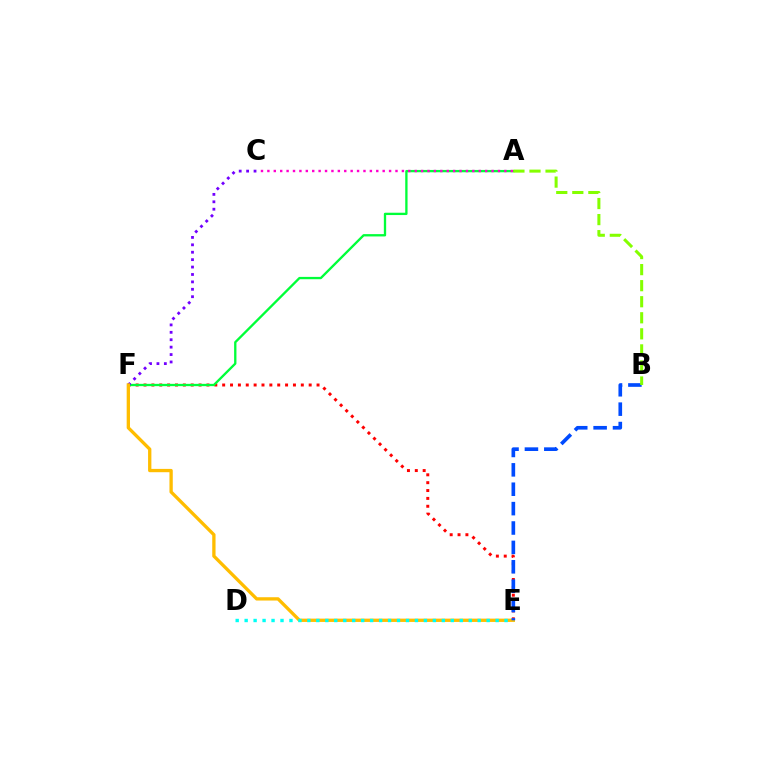{('E', 'F'): [{'color': '#ff0000', 'line_style': 'dotted', 'thickness': 2.14}, {'color': '#ffbd00', 'line_style': 'solid', 'thickness': 2.38}], ('A', 'F'): [{'color': '#00ff39', 'line_style': 'solid', 'thickness': 1.67}], ('C', 'F'): [{'color': '#7200ff', 'line_style': 'dotted', 'thickness': 2.01}], ('A', 'C'): [{'color': '#ff00cf', 'line_style': 'dotted', 'thickness': 1.74}], ('D', 'E'): [{'color': '#00fff6', 'line_style': 'dotted', 'thickness': 2.44}], ('B', 'E'): [{'color': '#004bff', 'line_style': 'dashed', 'thickness': 2.63}], ('A', 'B'): [{'color': '#84ff00', 'line_style': 'dashed', 'thickness': 2.18}]}